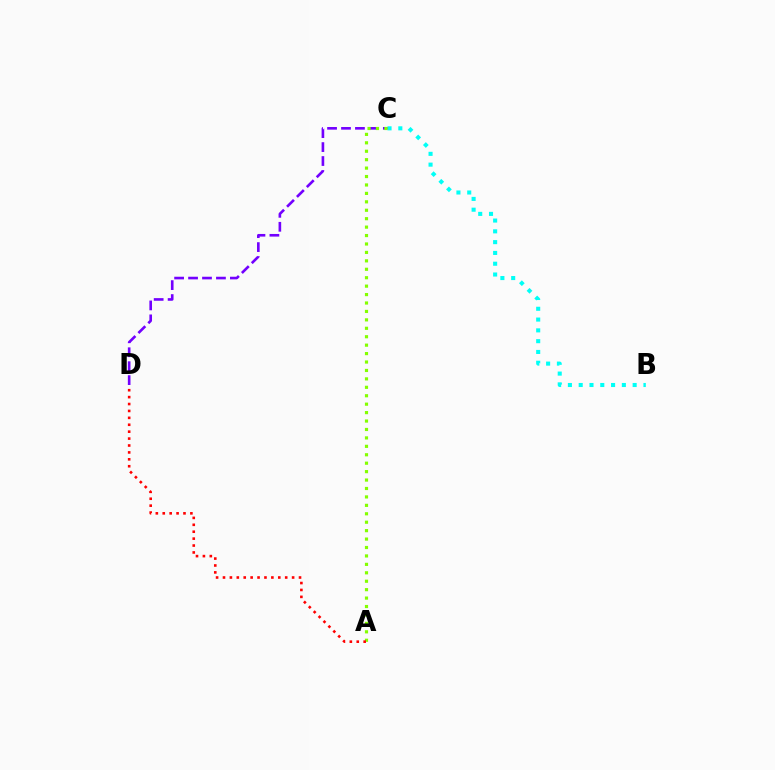{('B', 'C'): [{'color': '#00fff6', 'line_style': 'dotted', 'thickness': 2.93}], ('C', 'D'): [{'color': '#7200ff', 'line_style': 'dashed', 'thickness': 1.89}], ('A', 'C'): [{'color': '#84ff00', 'line_style': 'dotted', 'thickness': 2.29}], ('A', 'D'): [{'color': '#ff0000', 'line_style': 'dotted', 'thickness': 1.88}]}